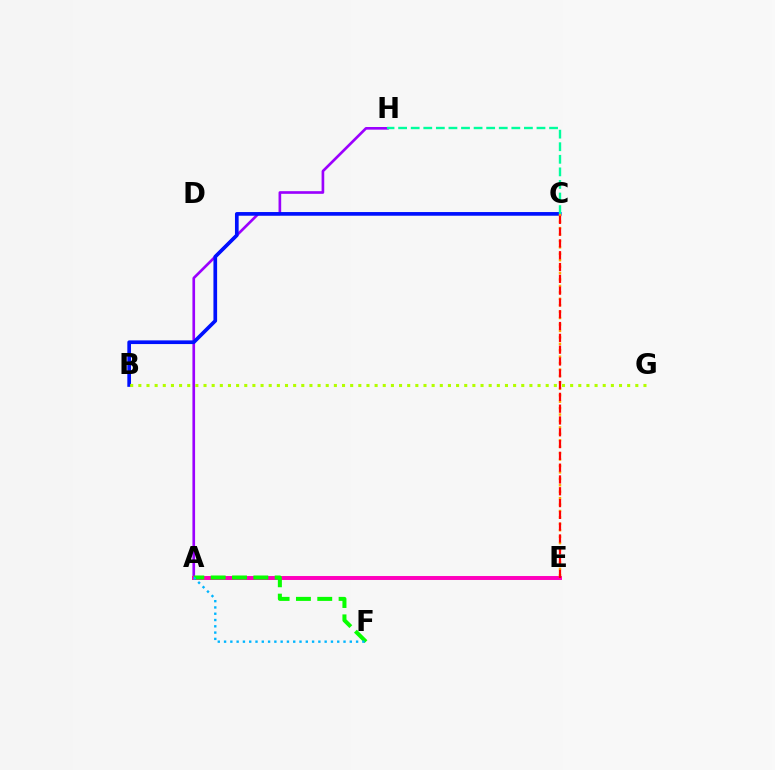{('A', 'H'): [{'color': '#9b00ff', 'line_style': 'solid', 'thickness': 1.91}], ('A', 'E'): [{'color': '#ff00bd', 'line_style': 'solid', 'thickness': 2.85}], ('A', 'F'): [{'color': '#08ff00', 'line_style': 'dashed', 'thickness': 2.9}, {'color': '#00b5ff', 'line_style': 'dotted', 'thickness': 1.71}], ('B', 'C'): [{'color': '#0010ff', 'line_style': 'solid', 'thickness': 2.65}], ('C', 'E'): [{'color': '#ffa500', 'line_style': 'dotted', 'thickness': 1.75}, {'color': '#ff0000', 'line_style': 'dashed', 'thickness': 1.6}], ('C', 'H'): [{'color': '#00ff9d', 'line_style': 'dashed', 'thickness': 1.71}], ('B', 'G'): [{'color': '#b3ff00', 'line_style': 'dotted', 'thickness': 2.21}]}